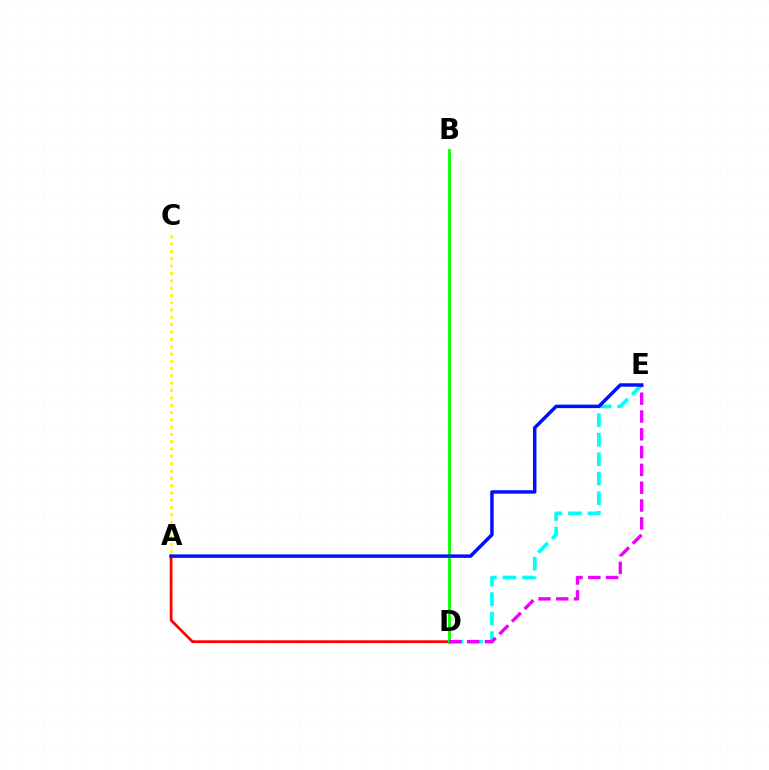{('D', 'E'): [{'color': '#00fff6', 'line_style': 'dashed', 'thickness': 2.65}, {'color': '#ee00ff', 'line_style': 'dashed', 'thickness': 2.42}], ('A', 'D'): [{'color': '#ff0000', 'line_style': 'solid', 'thickness': 1.99}], ('B', 'D'): [{'color': '#08ff00', 'line_style': 'solid', 'thickness': 2.05}], ('A', 'C'): [{'color': '#fcf500', 'line_style': 'dotted', 'thickness': 1.99}], ('A', 'E'): [{'color': '#0010ff', 'line_style': 'solid', 'thickness': 2.49}]}